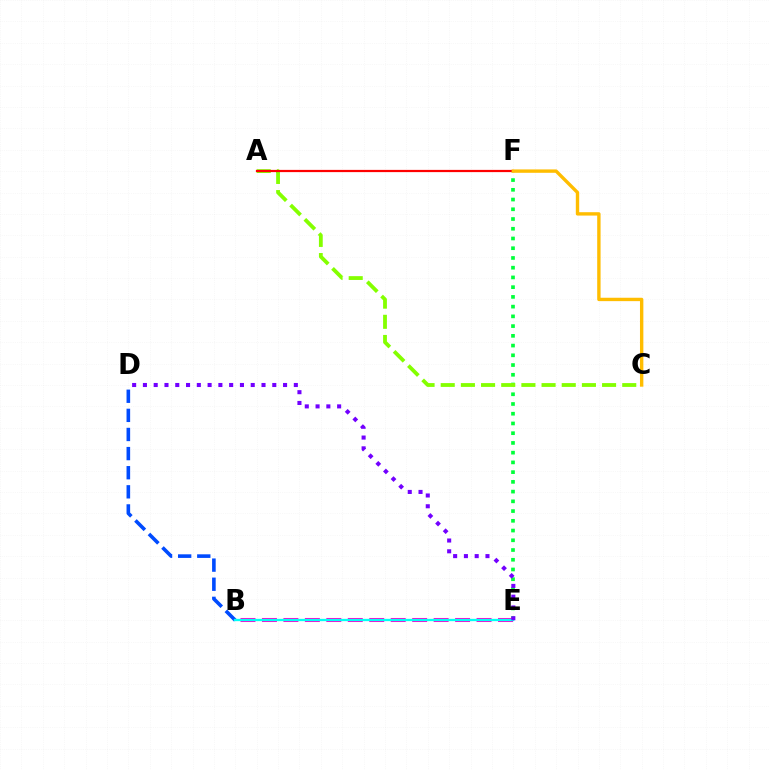{('E', 'F'): [{'color': '#00ff39', 'line_style': 'dotted', 'thickness': 2.65}], ('B', 'D'): [{'color': '#004bff', 'line_style': 'dashed', 'thickness': 2.6}], ('B', 'E'): [{'color': '#ff00cf', 'line_style': 'dashed', 'thickness': 2.92}, {'color': '#00fff6', 'line_style': 'solid', 'thickness': 1.66}], ('A', 'C'): [{'color': '#84ff00', 'line_style': 'dashed', 'thickness': 2.74}], ('A', 'F'): [{'color': '#ff0000', 'line_style': 'solid', 'thickness': 1.6}], ('D', 'E'): [{'color': '#7200ff', 'line_style': 'dotted', 'thickness': 2.93}], ('C', 'F'): [{'color': '#ffbd00', 'line_style': 'solid', 'thickness': 2.43}]}